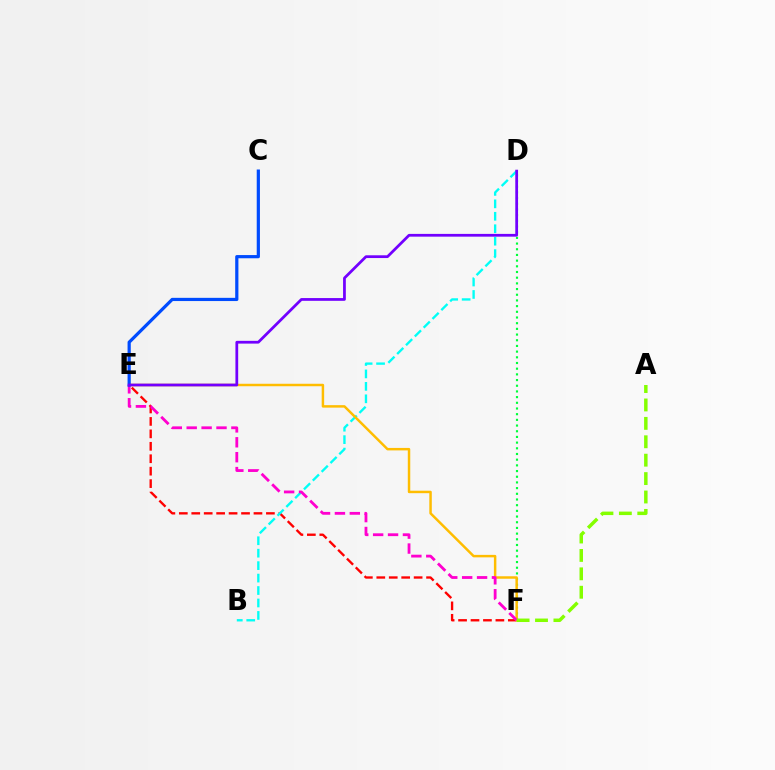{('E', 'F'): [{'color': '#ff0000', 'line_style': 'dashed', 'thickness': 1.69}, {'color': '#ffbd00', 'line_style': 'solid', 'thickness': 1.78}, {'color': '#ff00cf', 'line_style': 'dashed', 'thickness': 2.02}], ('D', 'F'): [{'color': '#00ff39', 'line_style': 'dotted', 'thickness': 1.55}], ('B', 'D'): [{'color': '#00fff6', 'line_style': 'dashed', 'thickness': 1.69}], ('C', 'E'): [{'color': '#004bff', 'line_style': 'solid', 'thickness': 2.31}], ('A', 'F'): [{'color': '#84ff00', 'line_style': 'dashed', 'thickness': 2.5}], ('D', 'E'): [{'color': '#7200ff', 'line_style': 'solid', 'thickness': 1.99}]}